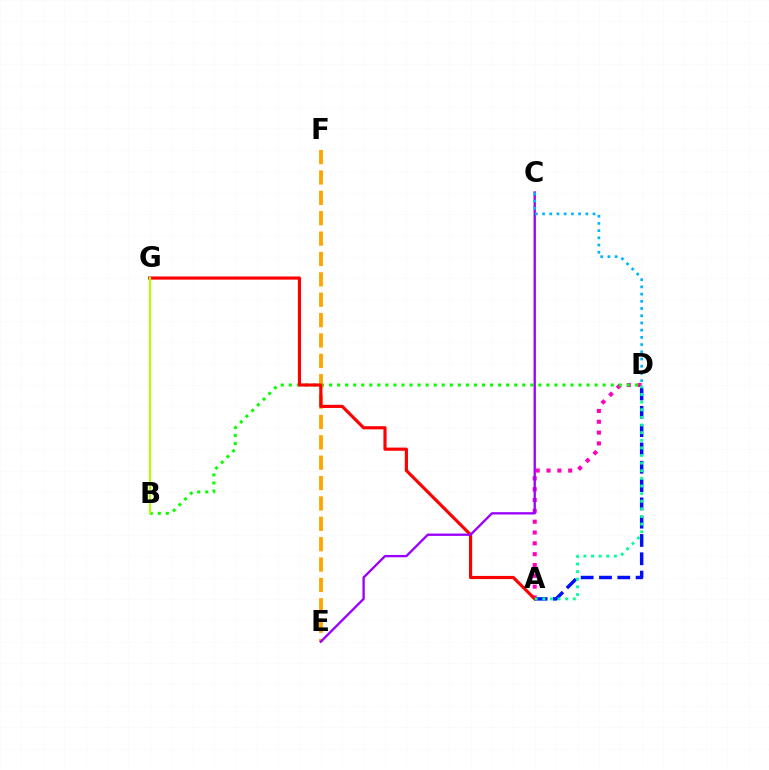{('A', 'D'): [{'color': '#ff00bd', 'line_style': 'dotted', 'thickness': 2.94}, {'color': '#0010ff', 'line_style': 'dashed', 'thickness': 2.49}, {'color': '#00ff9d', 'line_style': 'dotted', 'thickness': 2.07}], ('B', 'D'): [{'color': '#08ff00', 'line_style': 'dotted', 'thickness': 2.19}], ('E', 'F'): [{'color': '#ffa500', 'line_style': 'dashed', 'thickness': 2.77}], ('A', 'G'): [{'color': '#ff0000', 'line_style': 'solid', 'thickness': 2.28}], ('C', 'E'): [{'color': '#9b00ff', 'line_style': 'solid', 'thickness': 1.68}], ('B', 'G'): [{'color': '#b3ff00', 'line_style': 'solid', 'thickness': 1.52}], ('C', 'D'): [{'color': '#00b5ff', 'line_style': 'dotted', 'thickness': 1.96}]}